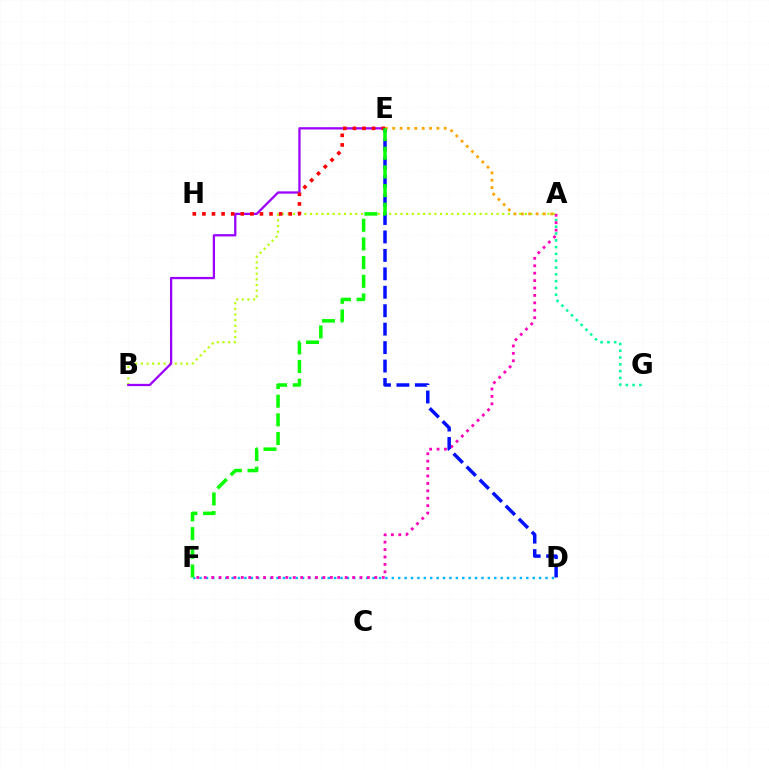{('A', 'B'): [{'color': '#b3ff00', 'line_style': 'dotted', 'thickness': 1.54}], ('B', 'E'): [{'color': '#9b00ff', 'line_style': 'solid', 'thickness': 1.64}], ('D', 'F'): [{'color': '#00b5ff', 'line_style': 'dotted', 'thickness': 1.74}], ('A', 'G'): [{'color': '#00ff9d', 'line_style': 'dotted', 'thickness': 1.85}], ('E', 'H'): [{'color': '#ff0000', 'line_style': 'dotted', 'thickness': 2.61}], ('A', 'F'): [{'color': '#ff00bd', 'line_style': 'dotted', 'thickness': 2.02}], ('D', 'E'): [{'color': '#0010ff', 'line_style': 'dashed', 'thickness': 2.51}], ('A', 'E'): [{'color': '#ffa500', 'line_style': 'dotted', 'thickness': 2.0}], ('E', 'F'): [{'color': '#08ff00', 'line_style': 'dashed', 'thickness': 2.54}]}